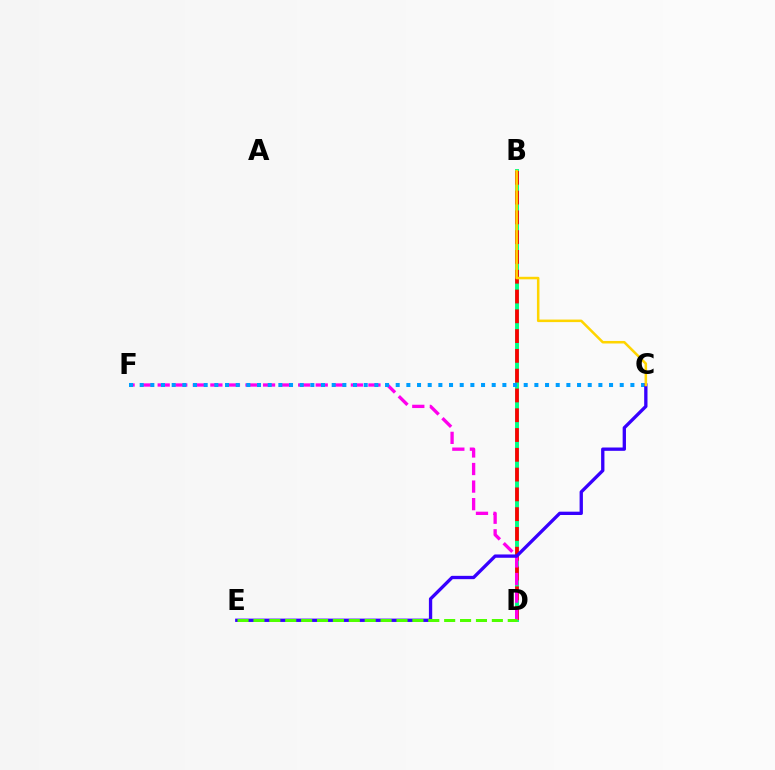{('B', 'D'): [{'color': '#00ff86', 'line_style': 'solid', 'thickness': 2.84}, {'color': '#ff0000', 'line_style': 'dashed', 'thickness': 2.69}], ('D', 'F'): [{'color': '#ff00ed', 'line_style': 'dashed', 'thickness': 2.39}], ('C', 'F'): [{'color': '#009eff', 'line_style': 'dotted', 'thickness': 2.9}], ('C', 'E'): [{'color': '#3700ff', 'line_style': 'solid', 'thickness': 2.39}], ('D', 'E'): [{'color': '#4fff00', 'line_style': 'dashed', 'thickness': 2.16}], ('B', 'C'): [{'color': '#ffd500', 'line_style': 'solid', 'thickness': 1.82}]}